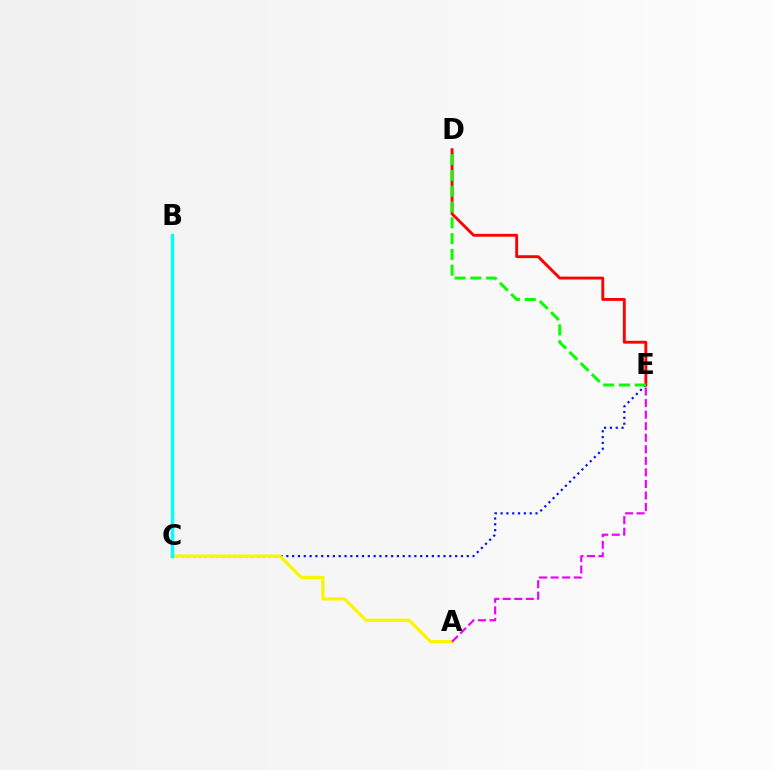{('C', 'E'): [{'color': '#0010ff', 'line_style': 'dotted', 'thickness': 1.58}], ('A', 'C'): [{'color': '#fcf500', 'line_style': 'solid', 'thickness': 2.35}], ('B', 'C'): [{'color': '#00fff6', 'line_style': 'solid', 'thickness': 2.47}], ('D', 'E'): [{'color': '#ff0000', 'line_style': 'solid', 'thickness': 2.07}, {'color': '#08ff00', 'line_style': 'dashed', 'thickness': 2.15}], ('A', 'E'): [{'color': '#ee00ff', 'line_style': 'dashed', 'thickness': 1.57}]}